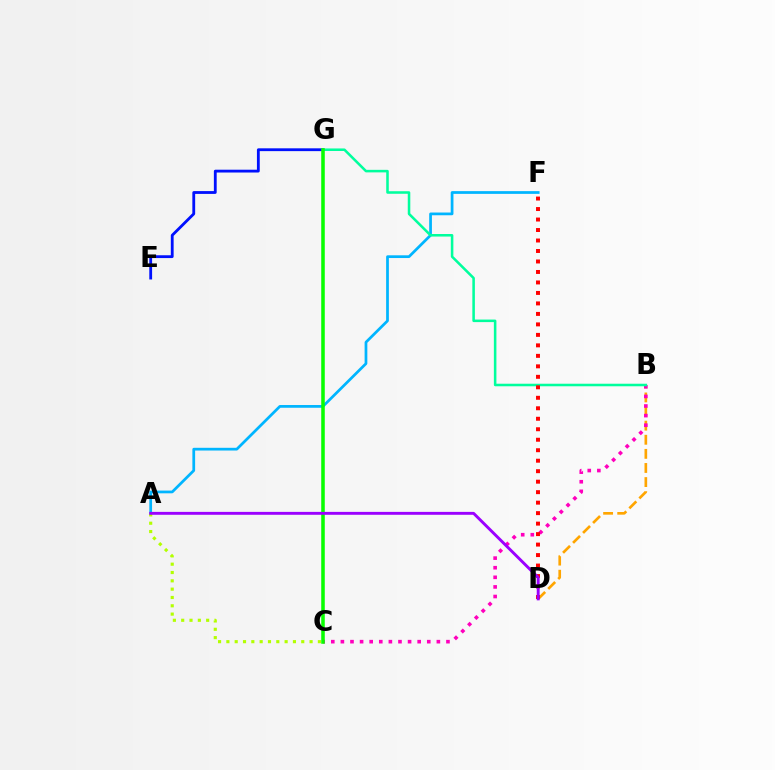{('A', 'F'): [{'color': '#00b5ff', 'line_style': 'solid', 'thickness': 1.97}], ('E', 'G'): [{'color': '#0010ff', 'line_style': 'solid', 'thickness': 2.03}], ('B', 'D'): [{'color': '#ffa500', 'line_style': 'dashed', 'thickness': 1.92}], ('B', 'C'): [{'color': '#ff00bd', 'line_style': 'dotted', 'thickness': 2.61}], ('B', 'G'): [{'color': '#00ff9d', 'line_style': 'solid', 'thickness': 1.83}], ('A', 'C'): [{'color': '#b3ff00', 'line_style': 'dotted', 'thickness': 2.26}], ('C', 'G'): [{'color': '#08ff00', 'line_style': 'solid', 'thickness': 2.55}], ('D', 'F'): [{'color': '#ff0000', 'line_style': 'dotted', 'thickness': 2.85}], ('A', 'D'): [{'color': '#9b00ff', 'line_style': 'solid', 'thickness': 2.09}]}